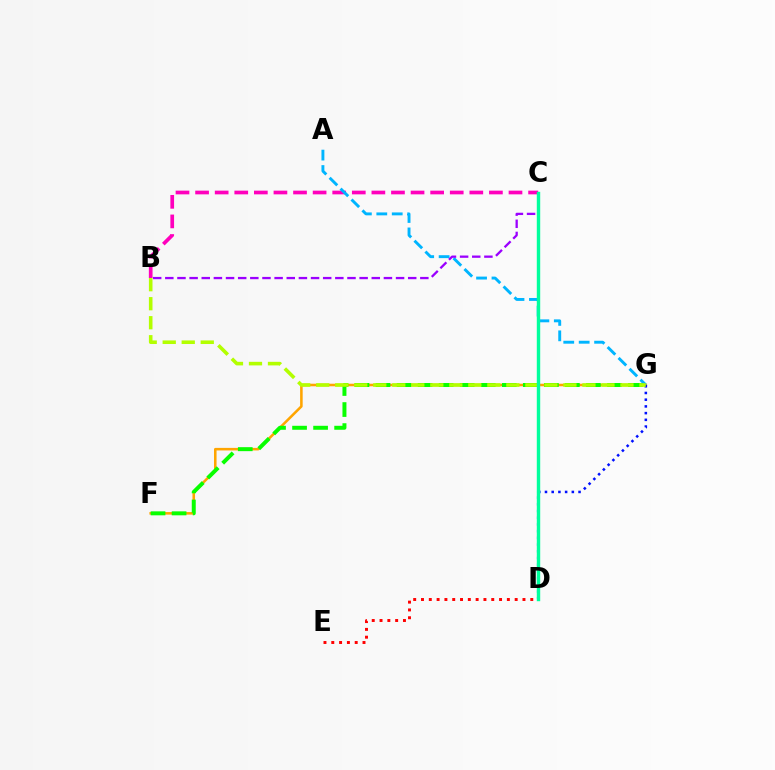{('B', 'C'): [{'color': '#ff00bd', 'line_style': 'dashed', 'thickness': 2.66}, {'color': '#9b00ff', 'line_style': 'dashed', 'thickness': 1.65}], ('F', 'G'): [{'color': '#ffa500', 'line_style': 'solid', 'thickness': 1.84}, {'color': '#08ff00', 'line_style': 'dashed', 'thickness': 2.86}], ('A', 'G'): [{'color': '#00b5ff', 'line_style': 'dashed', 'thickness': 2.09}], ('D', 'E'): [{'color': '#ff0000', 'line_style': 'dotted', 'thickness': 2.12}], ('D', 'G'): [{'color': '#0010ff', 'line_style': 'dotted', 'thickness': 1.82}], ('B', 'G'): [{'color': '#b3ff00', 'line_style': 'dashed', 'thickness': 2.58}], ('C', 'D'): [{'color': '#00ff9d', 'line_style': 'solid', 'thickness': 2.46}]}